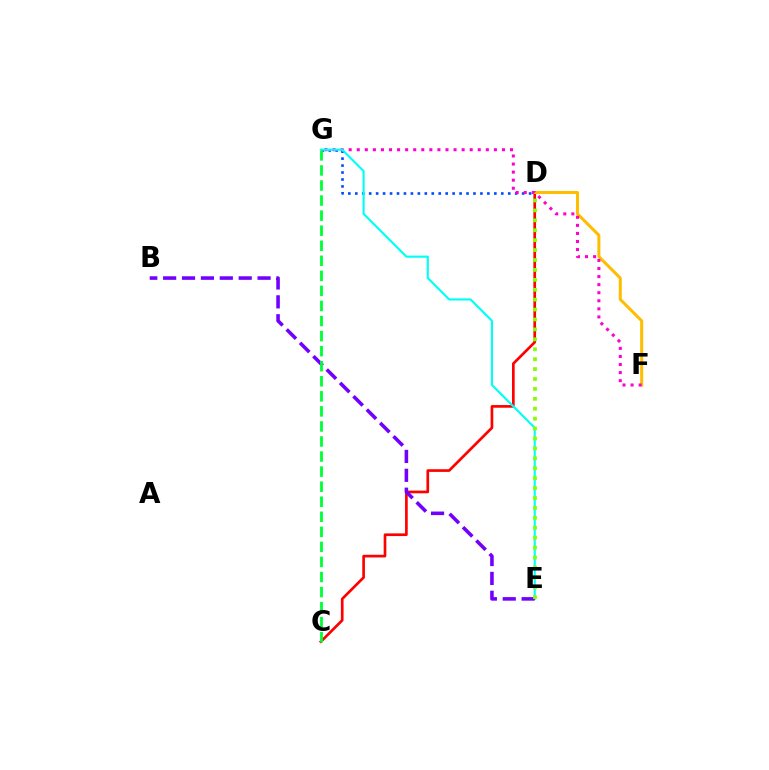{('C', 'D'): [{'color': '#ff0000', 'line_style': 'solid', 'thickness': 1.93}], ('D', 'G'): [{'color': '#004bff', 'line_style': 'dotted', 'thickness': 1.89}], ('D', 'F'): [{'color': '#ffbd00', 'line_style': 'solid', 'thickness': 2.16}], ('F', 'G'): [{'color': '#ff00cf', 'line_style': 'dotted', 'thickness': 2.19}], ('E', 'G'): [{'color': '#00fff6', 'line_style': 'solid', 'thickness': 1.54}], ('B', 'E'): [{'color': '#7200ff', 'line_style': 'dashed', 'thickness': 2.57}], ('D', 'E'): [{'color': '#84ff00', 'line_style': 'dotted', 'thickness': 2.69}], ('C', 'G'): [{'color': '#00ff39', 'line_style': 'dashed', 'thickness': 2.05}]}